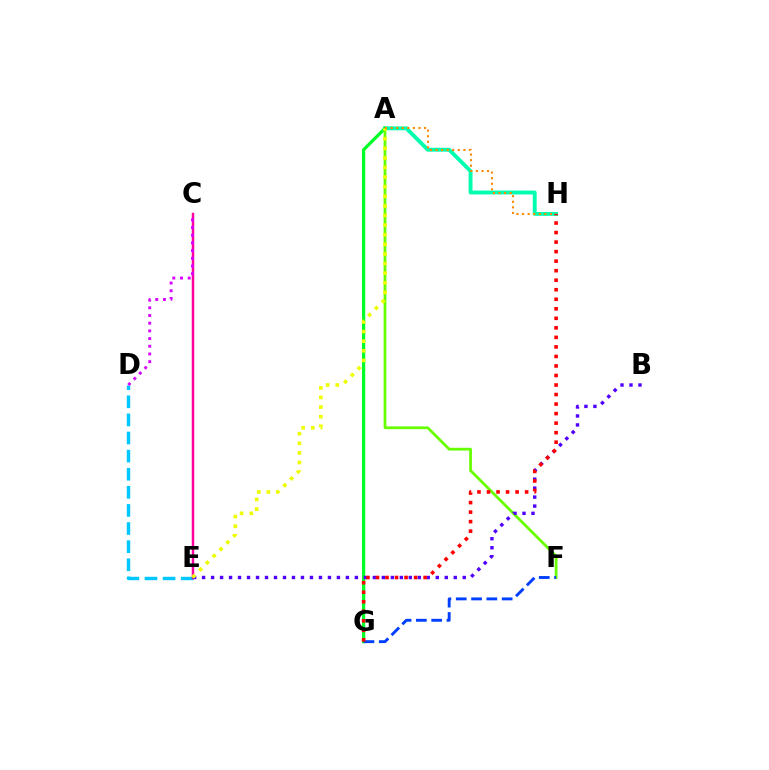{('D', 'E'): [{'color': '#00c7ff', 'line_style': 'dashed', 'thickness': 2.46}], ('A', 'H'): [{'color': '#00ffaf', 'line_style': 'solid', 'thickness': 2.8}, {'color': '#ff8800', 'line_style': 'dotted', 'thickness': 1.51}], ('C', 'E'): [{'color': '#ff00a0', 'line_style': 'solid', 'thickness': 1.78}], ('A', 'F'): [{'color': '#66ff00', 'line_style': 'solid', 'thickness': 1.98}], ('A', 'G'): [{'color': '#00ff27', 'line_style': 'solid', 'thickness': 2.33}], ('B', 'E'): [{'color': '#4f00ff', 'line_style': 'dotted', 'thickness': 2.44}], ('A', 'E'): [{'color': '#eeff00', 'line_style': 'dotted', 'thickness': 2.61}], ('C', 'D'): [{'color': '#d600ff', 'line_style': 'dotted', 'thickness': 2.09}], ('F', 'G'): [{'color': '#003fff', 'line_style': 'dashed', 'thickness': 2.08}], ('G', 'H'): [{'color': '#ff0000', 'line_style': 'dotted', 'thickness': 2.59}]}